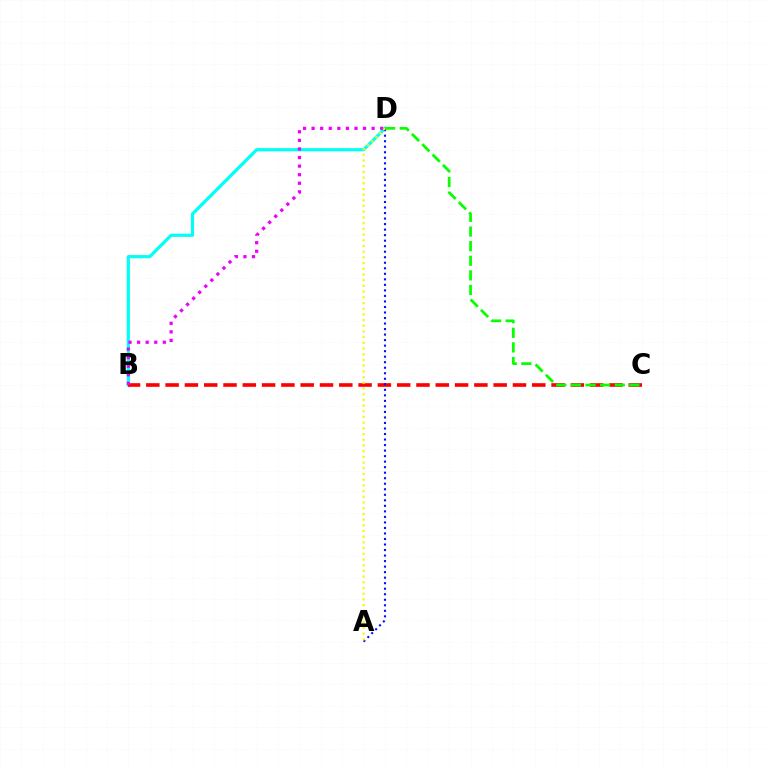{('B', 'D'): [{'color': '#00fff6', 'line_style': 'solid', 'thickness': 2.3}, {'color': '#ee00ff', 'line_style': 'dotted', 'thickness': 2.33}], ('B', 'C'): [{'color': '#ff0000', 'line_style': 'dashed', 'thickness': 2.62}], ('C', 'D'): [{'color': '#08ff00', 'line_style': 'dashed', 'thickness': 1.98}], ('A', 'D'): [{'color': '#0010ff', 'line_style': 'dotted', 'thickness': 1.5}, {'color': '#fcf500', 'line_style': 'dotted', 'thickness': 1.55}]}